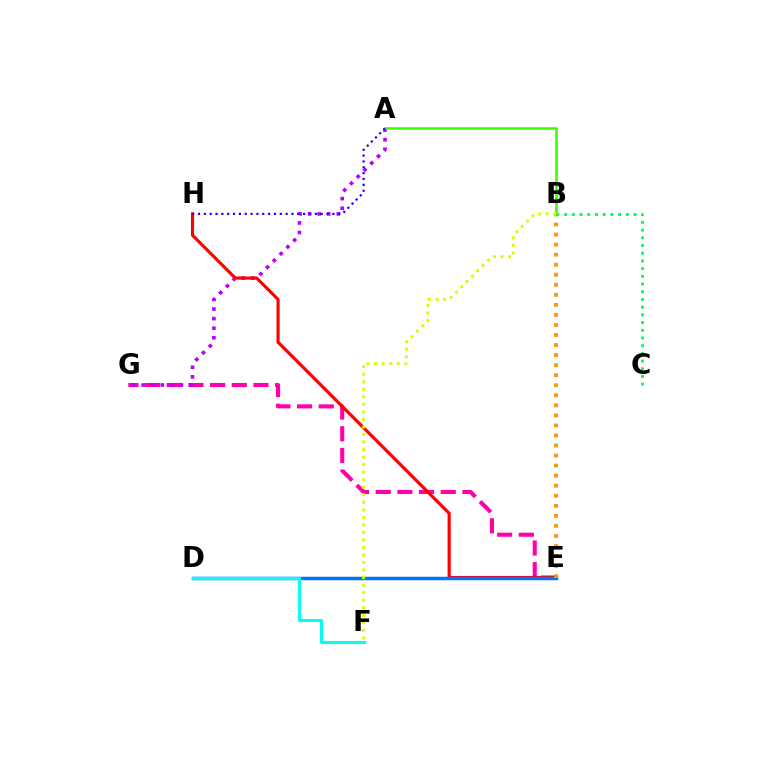{('E', 'G'): [{'color': '#ff00ac', 'line_style': 'dashed', 'thickness': 2.94}], ('B', 'C'): [{'color': '#00ff5c', 'line_style': 'dotted', 'thickness': 2.09}], ('A', 'G'): [{'color': '#b900ff', 'line_style': 'dotted', 'thickness': 2.6}], ('E', 'H'): [{'color': '#ff0000', 'line_style': 'solid', 'thickness': 2.27}], ('D', 'E'): [{'color': '#0074ff', 'line_style': 'solid', 'thickness': 2.52}], ('B', 'E'): [{'color': '#ff9400', 'line_style': 'dotted', 'thickness': 2.73}], ('D', 'F'): [{'color': '#00fff6', 'line_style': 'solid', 'thickness': 2.2}], ('A', 'B'): [{'color': '#3dff00', 'line_style': 'solid', 'thickness': 1.87}], ('B', 'F'): [{'color': '#d1ff00', 'line_style': 'dotted', 'thickness': 2.05}], ('A', 'H'): [{'color': '#2500ff', 'line_style': 'dotted', 'thickness': 1.59}]}